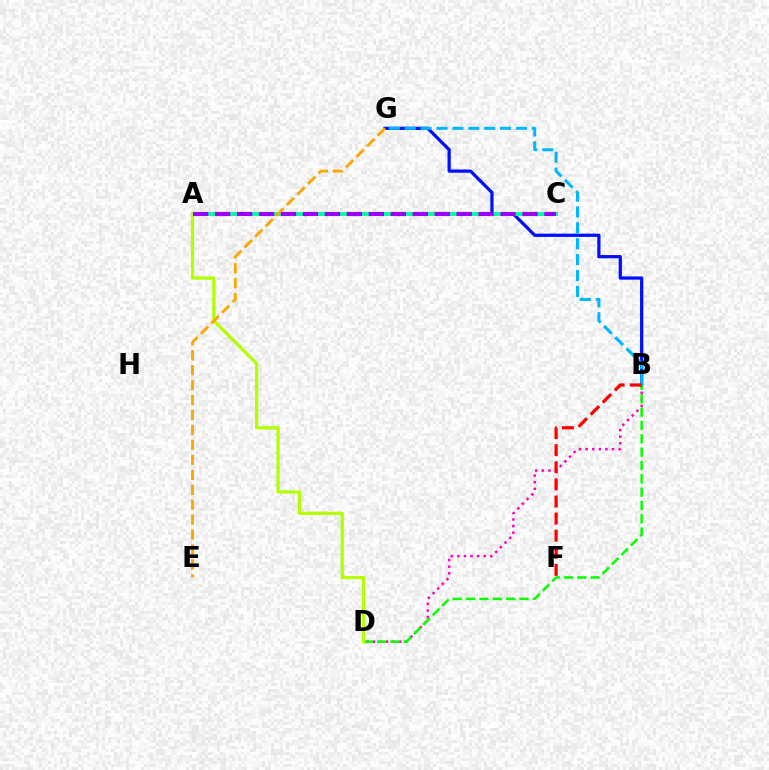{('B', 'D'): [{'color': '#ff00bd', 'line_style': 'dotted', 'thickness': 1.79}, {'color': '#08ff00', 'line_style': 'dashed', 'thickness': 1.81}], ('B', 'G'): [{'color': '#0010ff', 'line_style': 'solid', 'thickness': 2.33}, {'color': '#00b5ff', 'line_style': 'dashed', 'thickness': 2.16}], ('A', 'C'): [{'color': '#00ff9d', 'line_style': 'solid', 'thickness': 2.83}, {'color': '#9b00ff', 'line_style': 'dashed', 'thickness': 2.98}], ('A', 'D'): [{'color': '#b3ff00', 'line_style': 'solid', 'thickness': 2.34}], ('E', 'G'): [{'color': '#ffa500', 'line_style': 'dashed', 'thickness': 2.03}], ('B', 'F'): [{'color': '#ff0000', 'line_style': 'dashed', 'thickness': 2.32}]}